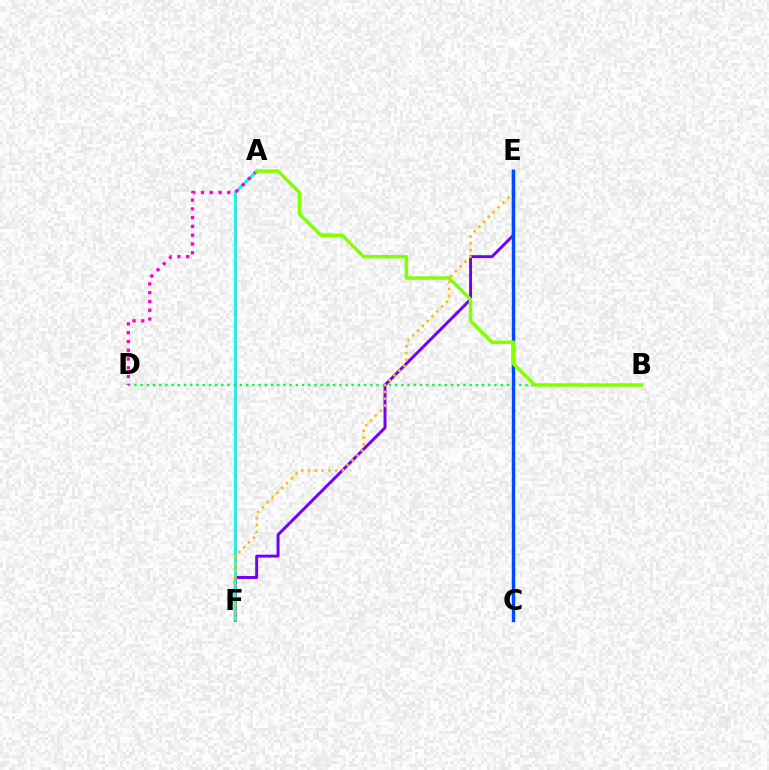{('E', 'F'): [{'color': '#7200ff', 'line_style': 'solid', 'thickness': 2.12}, {'color': '#ffbd00', 'line_style': 'dotted', 'thickness': 1.85}], ('A', 'F'): [{'color': '#ff0000', 'line_style': 'solid', 'thickness': 1.63}, {'color': '#00fff6', 'line_style': 'solid', 'thickness': 1.89}], ('B', 'D'): [{'color': '#00ff39', 'line_style': 'dotted', 'thickness': 1.69}], ('A', 'D'): [{'color': '#ff00cf', 'line_style': 'dotted', 'thickness': 2.38}], ('C', 'E'): [{'color': '#004bff', 'line_style': 'solid', 'thickness': 2.45}], ('A', 'B'): [{'color': '#84ff00', 'line_style': 'solid', 'thickness': 2.51}]}